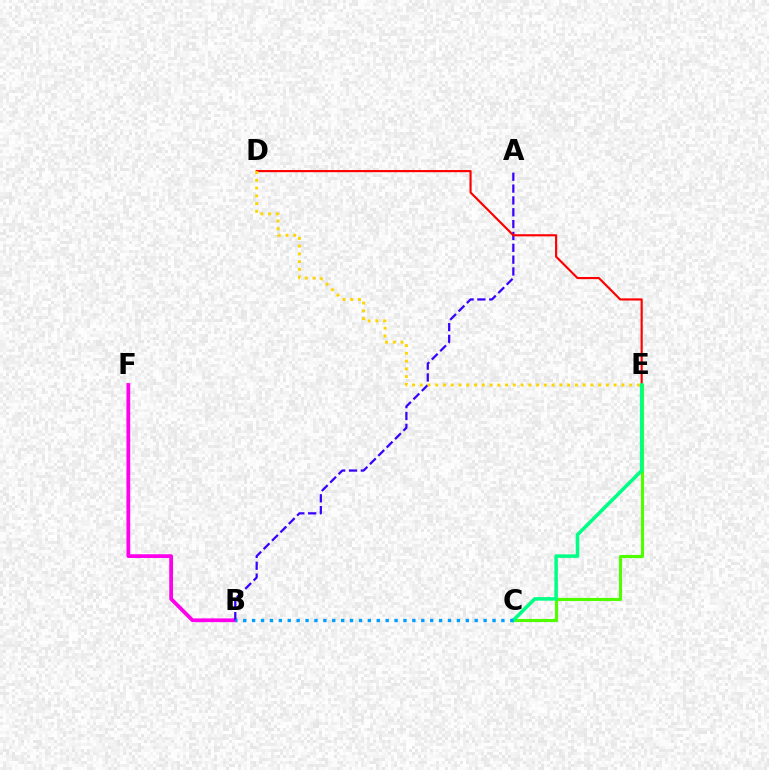{('B', 'F'): [{'color': '#ff00ed', 'line_style': 'solid', 'thickness': 2.71}], ('A', 'B'): [{'color': '#3700ff', 'line_style': 'dashed', 'thickness': 1.61}], ('D', 'E'): [{'color': '#ff0000', 'line_style': 'solid', 'thickness': 1.55}, {'color': '#ffd500', 'line_style': 'dotted', 'thickness': 2.11}], ('C', 'E'): [{'color': '#4fff00', 'line_style': 'solid', 'thickness': 2.24}, {'color': '#00ff86', 'line_style': 'solid', 'thickness': 2.55}], ('B', 'C'): [{'color': '#009eff', 'line_style': 'dotted', 'thickness': 2.42}]}